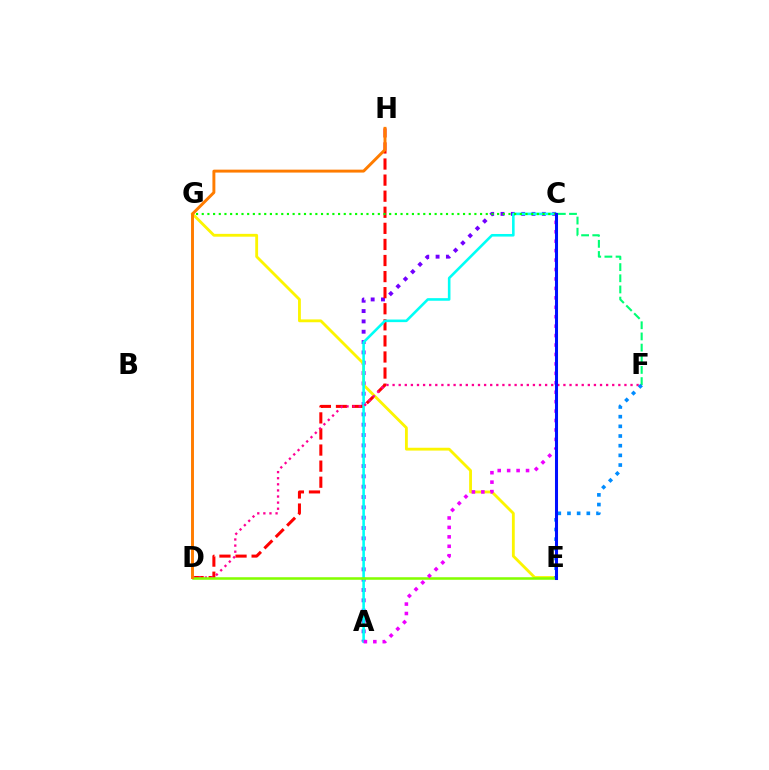{('A', 'C'): [{'color': '#7200ff', 'line_style': 'dotted', 'thickness': 2.81}, {'color': '#00fff6', 'line_style': 'solid', 'thickness': 1.87}, {'color': '#ee00ff', 'line_style': 'dotted', 'thickness': 2.56}], ('D', 'H'): [{'color': '#ff0000', 'line_style': 'dashed', 'thickness': 2.18}, {'color': '#ff7c00', 'line_style': 'solid', 'thickness': 2.11}], ('E', 'G'): [{'color': '#fcf500', 'line_style': 'solid', 'thickness': 2.04}], ('D', 'F'): [{'color': '#ff0094', 'line_style': 'dotted', 'thickness': 1.66}], ('D', 'E'): [{'color': '#84ff00', 'line_style': 'solid', 'thickness': 1.83}], ('C', 'F'): [{'color': '#00ff74', 'line_style': 'dashed', 'thickness': 1.52}], ('C', 'G'): [{'color': '#08ff00', 'line_style': 'dotted', 'thickness': 1.54}], ('E', 'F'): [{'color': '#008cff', 'line_style': 'dotted', 'thickness': 2.63}], ('C', 'E'): [{'color': '#0010ff', 'line_style': 'solid', 'thickness': 2.19}]}